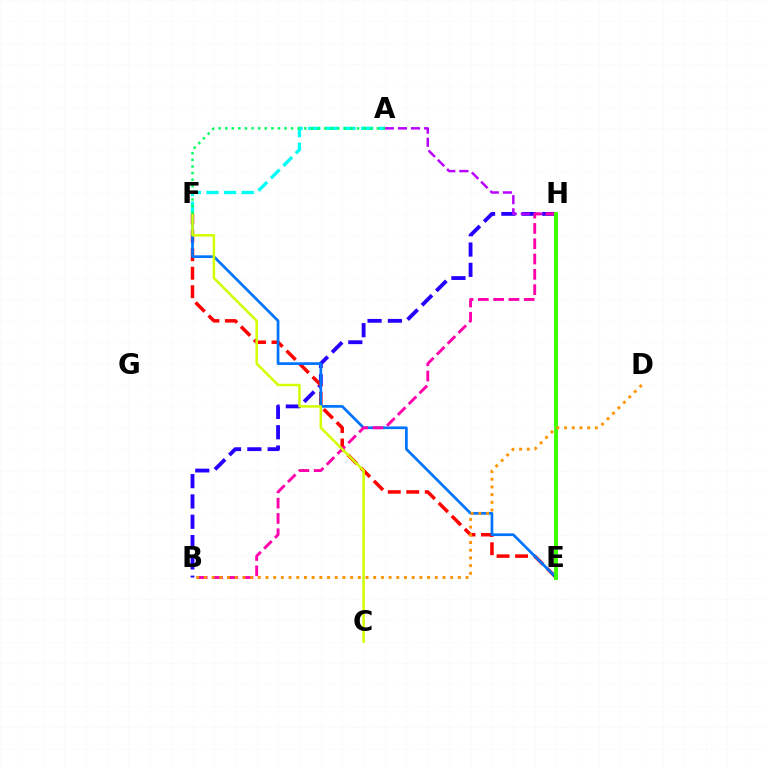{('B', 'H'): [{'color': '#2500ff', 'line_style': 'dashed', 'thickness': 2.76}, {'color': '#ff00ac', 'line_style': 'dashed', 'thickness': 2.08}], ('A', 'H'): [{'color': '#b900ff', 'line_style': 'dashed', 'thickness': 1.78}], ('E', 'F'): [{'color': '#ff0000', 'line_style': 'dashed', 'thickness': 2.51}, {'color': '#0074ff', 'line_style': 'solid', 'thickness': 1.95}], ('A', 'F'): [{'color': '#00fff6', 'line_style': 'dashed', 'thickness': 2.39}, {'color': '#00ff5c', 'line_style': 'dotted', 'thickness': 1.79}], ('C', 'F'): [{'color': '#d1ff00', 'line_style': 'solid', 'thickness': 1.8}], ('E', 'H'): [{'color': '#3dff00', 'line_style': 'solid', 'thickness': 2.84}], ('B', 'D'): [{'color': '#ff9400', 'line_style': 'dotted', 'thickness': 2.09}]}